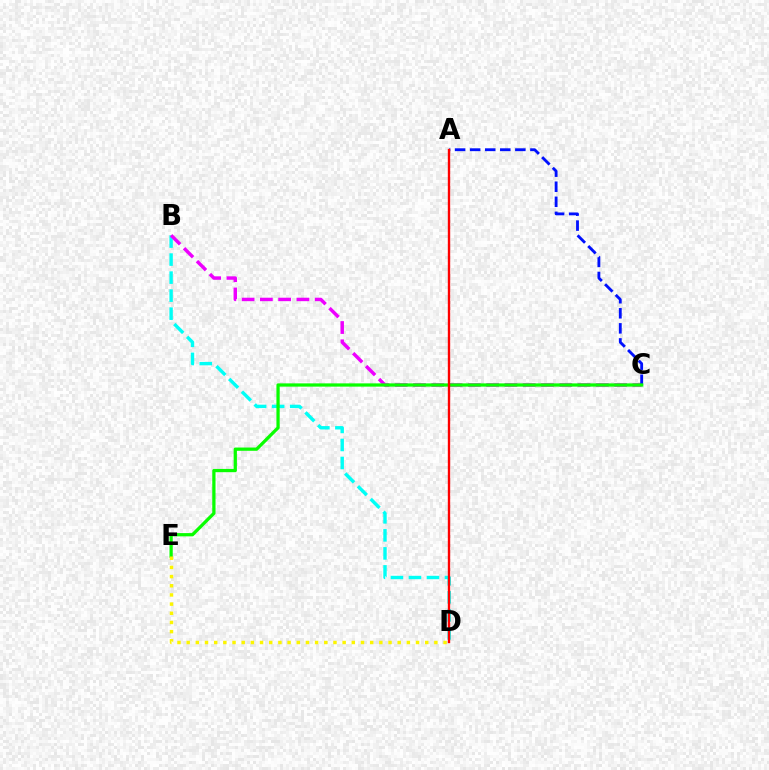{('B', 'D'): [{'color': '#00fff6', 'line_style': 'dashed', 'thickness': 2.45}], ('B', 'C'): [{'color': '#ee00ff', 'line_style': 'dashed', 'thickness': 2.48}], ('A', 'C'): [{'color': '#0010ff', 'line_style': 'dashed', 'thickness': 2.05}], ('C', 'E'): [{'color': '#08ff00', 'line_style': 'solid', 'thickness': 2.34}], ('A', 'D'): [{'color': '#ff0000', 'line_style': 'solid', 'thickness': 1.71}], ('D', 'E'): [{'color': '#fcf500', 'line_style': 'dotted', 'thickness': 2.49}]}